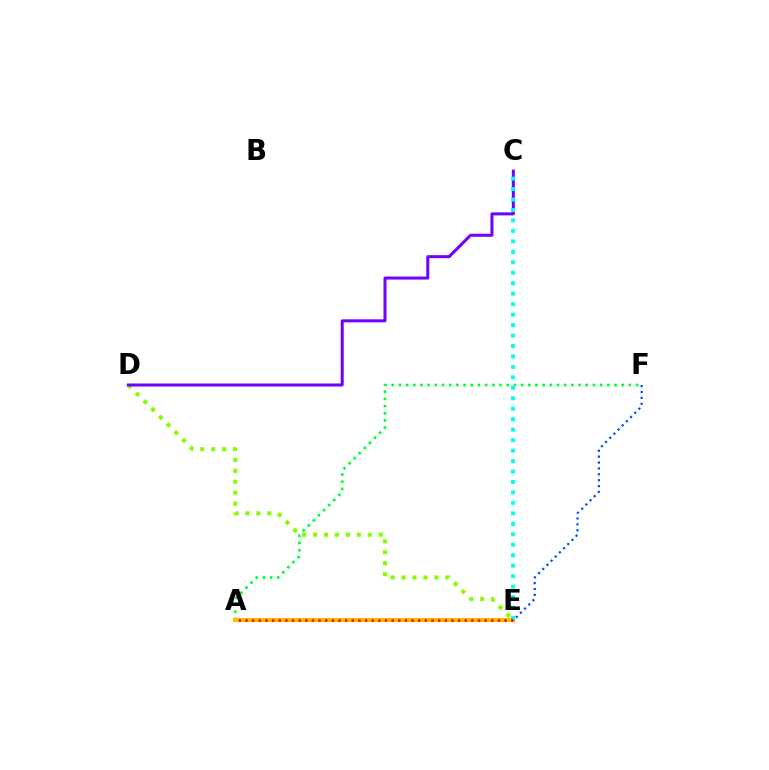{('D', 'E'): [{'color': '#84ff00', 'line_style': 'dotted', 'thickness': 2.97}], ('A', 'E'): [{'color': '#ff00cf', 'line_style': 'dashed', 'thickness': 2.71}, {'color': '#ffbd00', 'line_style': 'solid', 'thickness': 3.0}, {'color': '#ff0000', 'line_style': 'dotted', 'thickness': 1.81}], ('A', 'F'): [{'color': '#00ff39', 'line_style': 'dotted', 'thickness': 1.95}], ('E', 'F'): [{'color': '#004bff', 'line_style': 'dotted', 'thickness': 1.6}], ('C', 'D'): [{'color': '#7200ff', 'line_style': 'solid', 'thickness': 2.17}], ('C', 'E'): [{'color': '#00fff6', 'line_style': 'dotted', 'thickness': 2.84}]}